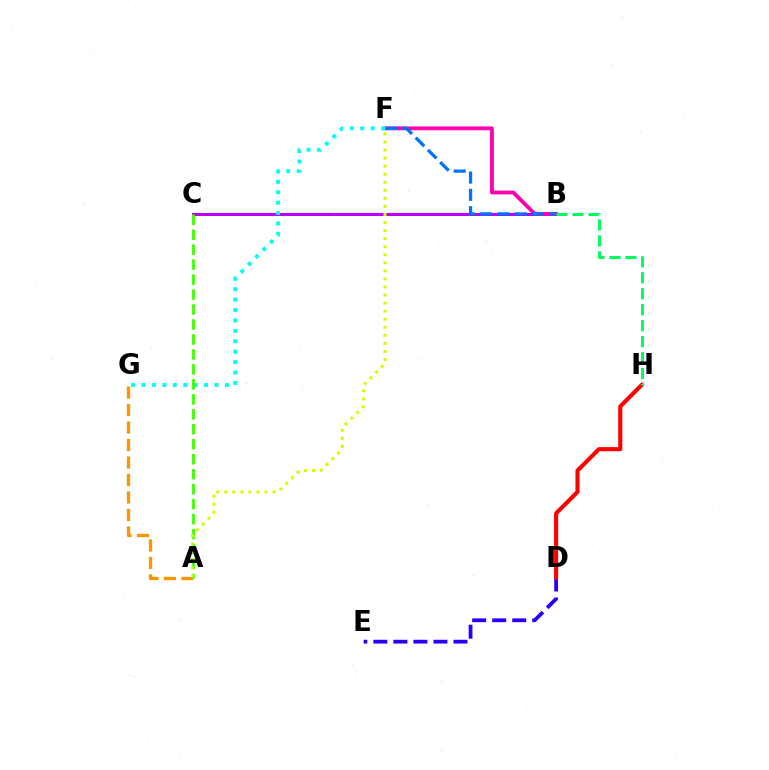{('D', 'E'): [{'color': '#2500ff', 'line_style': 'dashed', 'thickness': 2.72}], ('D', 'H'): [{'color': '#ff0000', 'line_style': 'solid', 'thickness': 2.94}], ('B', 'C'): [{'color': '#b900ff', 'line_style': 'solid', 'thickness': 2.19}], ('B', 'F'): [{'color': '#ff00ac', 'line_style': 'solid', 'thickness': 2.75}, {'color': '#0074ff', 'line_style': 'dashed', 'thickness': 2.35}], ('A', 'G'): [{'color': '#ff9400', 'line_style': 'dashed', 'thickness': 2.38}], ('B', 'H'): [{'color': '#00ff5c', 'line_style': 'dashed', 'thickness': 2.17}], ('F', 'G'): [{'color': '#00fff6', 'line_style': 'dotted', 'thickness': 2.83}], ('A', 'C'): [{'color': '#3dff00', 'line_style': 'dashed', 'thickness': 2.03}], ('A', 'F'): [{'color': '#d1ff00', 'line_style': 'dotted', 'thickness': 2.19}]}